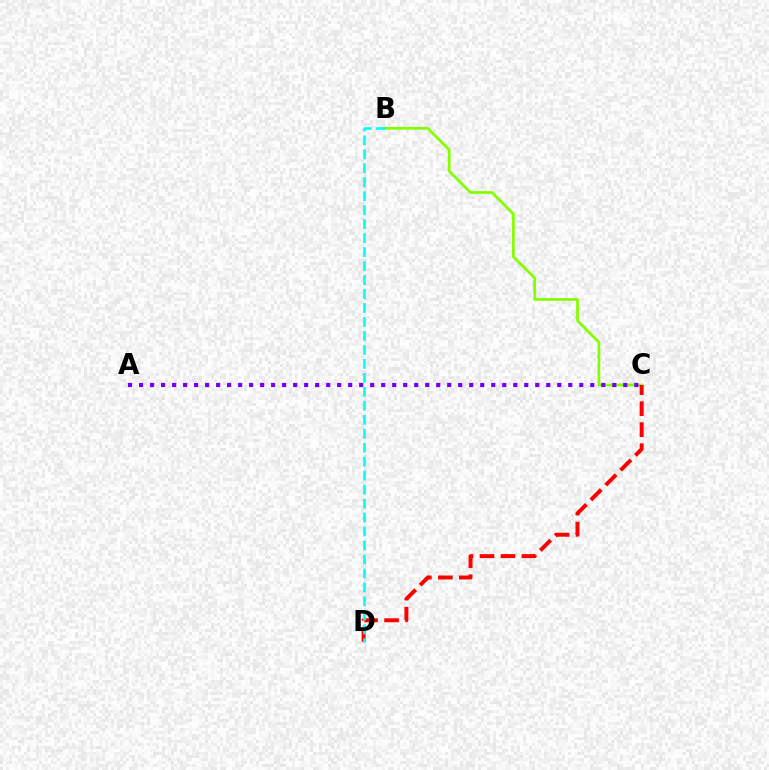{('B', 'C'): [{'color': '#84ff00', 'line_style': 'solid', 'thickness': 1.99}], ('C', 'D'): [{'color': '#ff0000', 'line_style': 'dashed', 'thickness': 2.85}], ('A', 'C'): [{'color': '#7200ff', 'line_style': 'dotted', 'thickness': 2.99}], ('B', 'D'): [{'color': '#00fff6', 'line_style': 'dashed', 'thickness': 1.9}]}